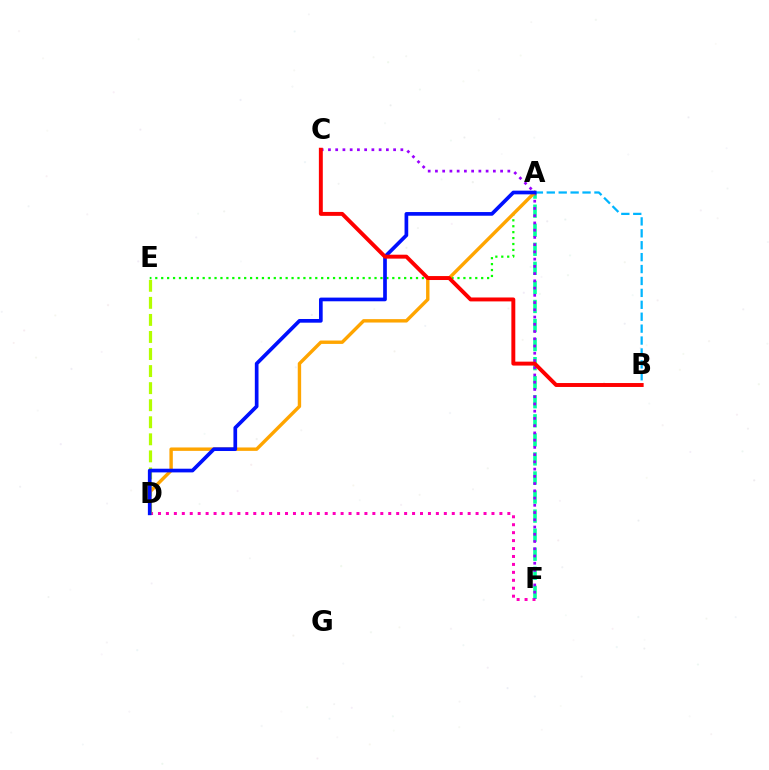{('A', 'E'): [{'color': '#08ff00', 'line_style': 'dotted', 'thickness': 1.61}], ('D', 'F'): [{'color': '#ff00bd', 'line_style': 'dotted', 'thickness': 2.16}], ('D', 'E'): [{'color': '#b3ff00', 'line_style': 'dashed', 'thickness': 2.32}], ('A', 'F'): [{'color': '#00ff9d', 'line_style': 'dashed', 'thickness': 2.59}], ('C', 'F'): [{'color': '#9b00ff', 'line_style': 'dotted', 'thickness': 1.97}], ('A', 'D'): [{'color': '#ffa500', 'line_style': 'solid', 'thickness': 2.45}, {'color': '#0010ff', 'line_style': 'solid', 'thickness': 2.65}], ('A', 'B'): [{'color': '#00b5ff', 'line_style': 'dashed', 'thickness': 1.62}], ('B', 'C'): [{'color': '#ff0000', 'line_style': 'solid', 'thickness': 2.83}]}